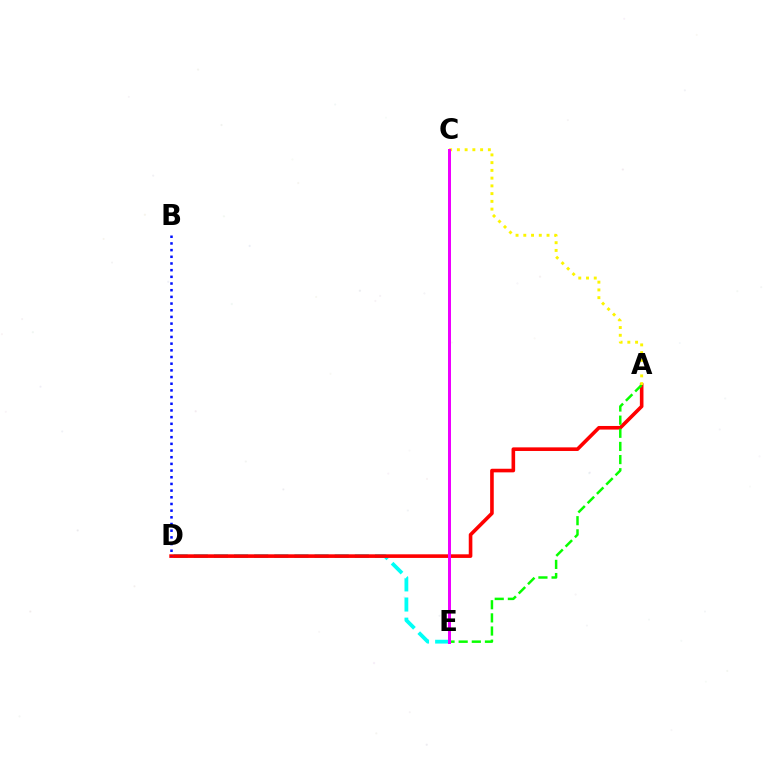{('D', 'E'): [{'color': '#00fff6', 'line_style': 'dashed', 'thickness': 2.73}], ('A', 'D'): [{'color': '#ff0000', 'line_style': 'solid', 'thickness': 2.6}], ('A', 'E'): [{'color': '#08ff00', 'line_style': 'dashed', 'thickness': 1.79}], ('B', 'D'): [{'color': '#0010ff', 'line_style': 'dotted', 'thickness': 1.81}], ('A', 'C'): [{'color': '#fcf500', 'line_style': 'dotted', 'thickness': 2.1}], ('C', 'E'): [{'color': '#ee00ff', 'line_style': 'solid', 'thickness': 2.15}]}